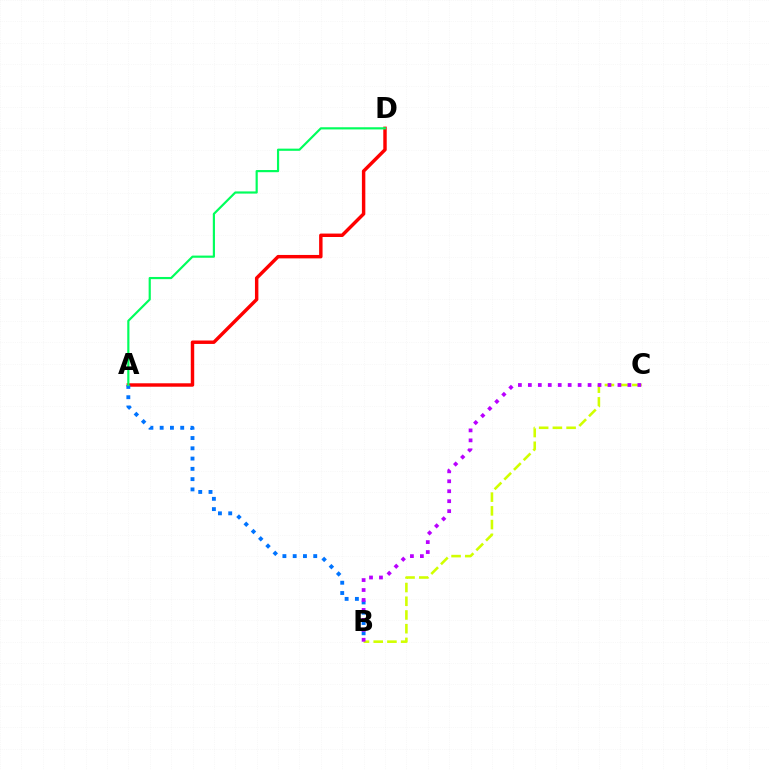{('A', 'D'): [{'color': '#ff0000', 'line_style': 'solid', 'thickness': 2.47}, {'color': '#00ff5c', 'line_style': 'solid', 'thickness': 1.57}], ('A', 'B'): [{'color': '#0074ff', 'line_style': 'dotted', 'thickness': 2.79}], ('B', 'C'): [{'color': '#d1ff00', 'line_style': 'dashed', 'thickness': 1.86}, {'color': '#b900ff', 'line_style': 'dotted', 'thickness': 2.7}]}